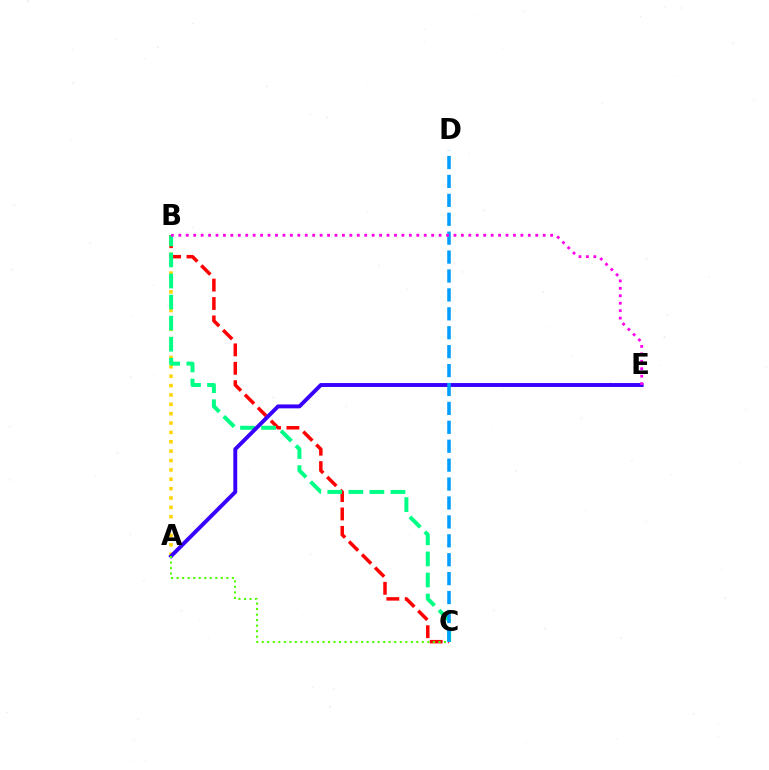{('A', 'B'): [{'color': '#ffd500', 'line_style': 'dotted', 'thickness': 2.55}], ('B', 'C'): [{'color': '#ff0000', 'line_style': 'dashed', 'thickness': 2.5}, {'color': '#00ff86', 'line_style': 'dashed', 'thickness': 2.86}], ('A', 'E'): [{'color': '#3700ff', 'line_style': 'solid', 'thickness': 2.81}], ('C', 'D'): [{'color': '#009eff', 'line_style': 'dashed', 'thickness': 2.57}], ('A', 'C'): [{'color': '#4fff00', 'line_style': 'dotted', 'thickness': 1.5}], ('B', 'E'): [{'color': '#ff00ed', 'line_style': 'dotted', 'thickness': 2.02}]}